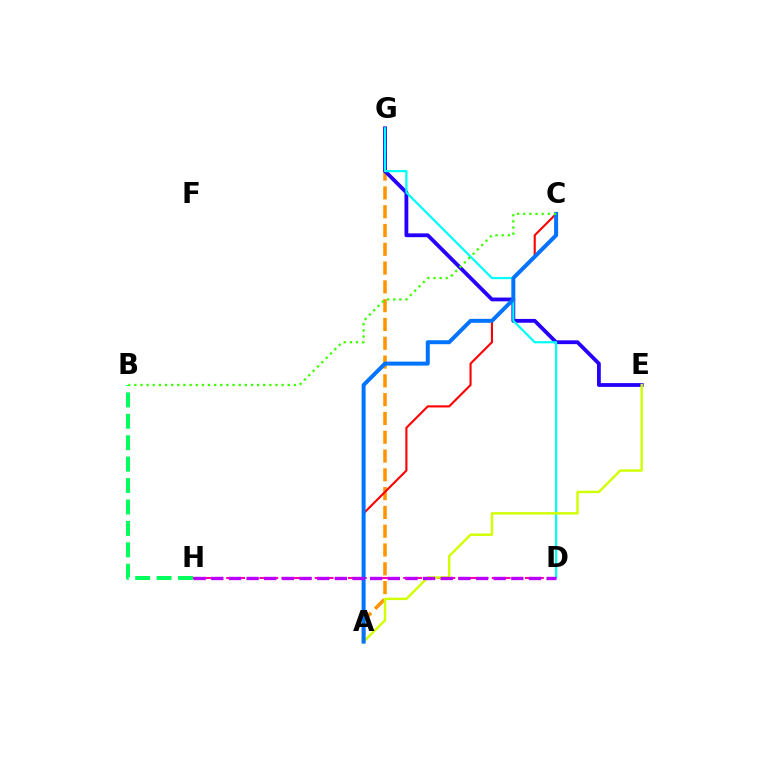{('A', 'G'): [{'color': '#ff9400', 'line_style': 'dashed', 'thickness': 2.55}], ('D', 'H'): [{'color': '#ff00ac', 'line_style': 'dashed', 'thickness': 1.5}, {'color': '#b900ff', 'line_style': 'dashed', 'thickness': 2.4}], ('B', 'H'): [{'color': '#00ff5c', 'line_style': 'dashed', 'thickness': 2.91}], ('A', 'C'): [{'color': '#ff0000', 'line_style': 'solid', 'thickness': 1.53}, {'color': '#0074ff', 'line_style': 'solid', 'thickness': 2.86}], ('E', 'G'): [{'color': '#2500ff', 'line_style': 'solid', 'thickness': 2.75}], ('D', 'G'): [{'color': '#00fff6', 'line_style': 'solid', 'thickness': 1.59}], ('A', 'E'): [{'color': '#d1ff00', 'line_style': 'solid', 'thickness': 1.74}], ('B', 'C'): [{'color': '#3dff00', 'line_style': 'dotted', 'thickness': 1.67}]}